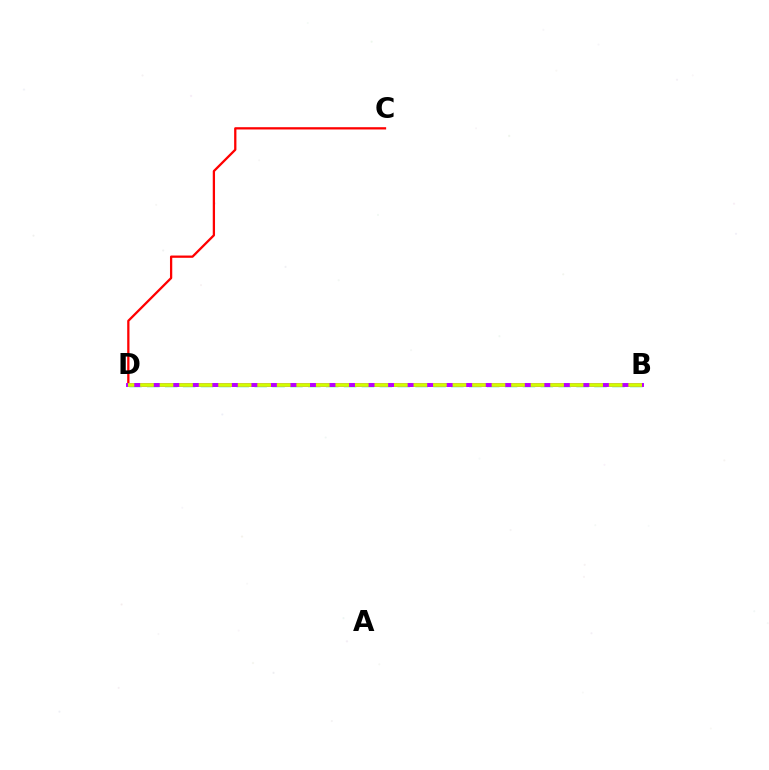{('C', 'D'): [{'color': '#ff0000', 'line_style': 'solid', 'thickness': 1.64}], ('B', 'D'): [{'color': '#0074ff', 'line_style': 'dashed', 'thickness': 2.61}, {'color': '#00ff5c', 'line_style': 'dashed', 'thickness': 2.43}, {'color': '#b900ff', 'line_style': 'solid', 'thickness': 2.83}, {'color': '#d1ff00', 'line_style': 'dashed', 'thickness': 2.65}]}